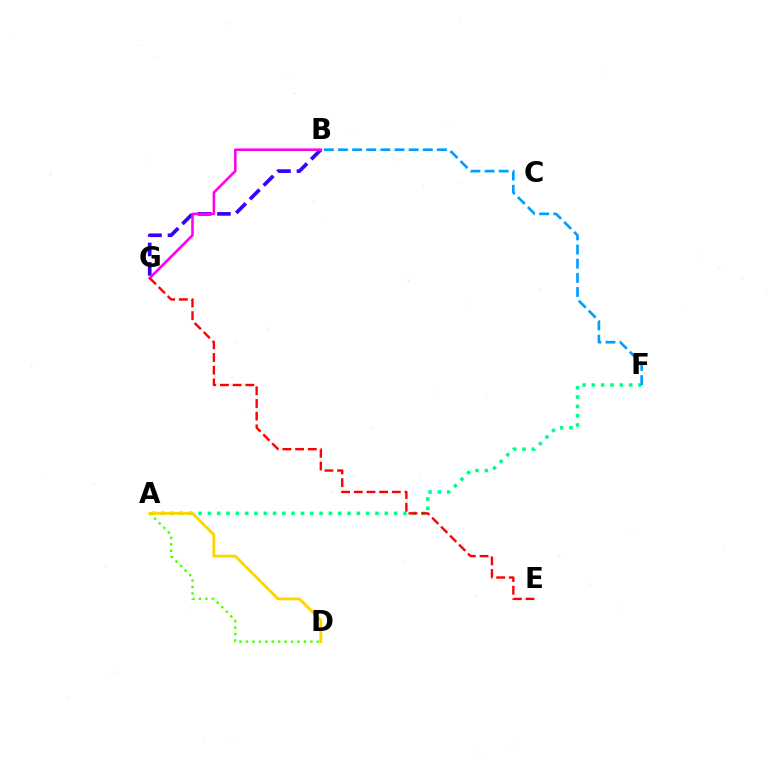{('A', 'F'): [{'color': '#00ff86', 'line_style': 'dotted', 'thickness': 2.53}], ('B', 'G'): [{'color': '#3700ff', 'line_style': 'dashed', 'thickness': 2.64}, {'color': '#ff00ed', 'line_style': 'solid', 'thickness': 1.86}], ('A', 'D'): [{'color': '#4fff00', 'line_style': 'dotted', 'thickness': 1.75}, {'color': '#ffd500', 'line_style': 'solid', 'thickness': 2.08}], ('E', 'G'): [{'color': '#ff0000', 'line_style': 'dashed', 'thickness': 1.72}], ('B', 'F'): [{'color': '#009eff', 'line_style': 'dashed', 'thickness': 1.92}]}